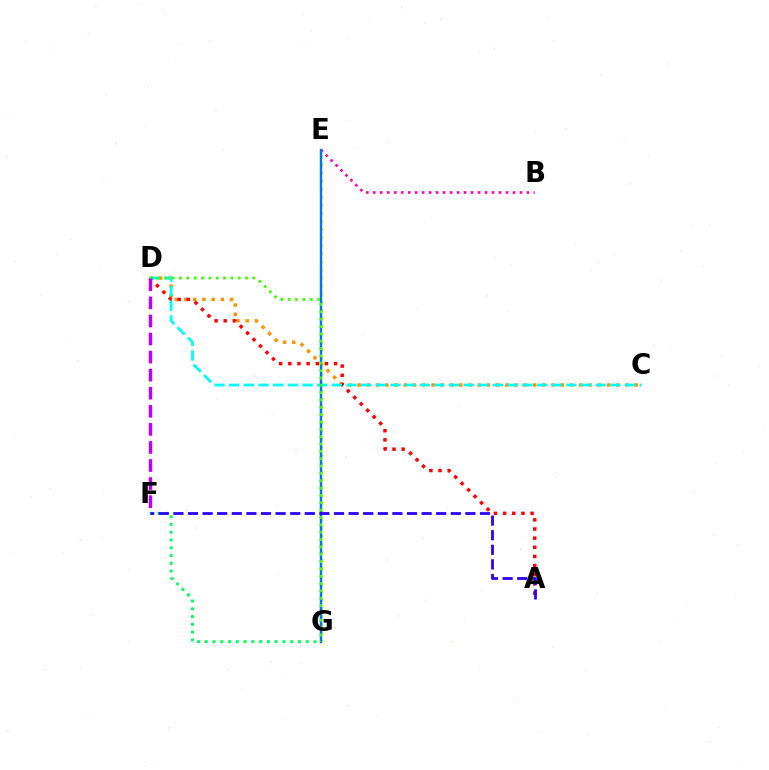{('C', 'D'): [{'color': '#ff9400', 'line_style': 'dotted', 'thickness': 2.51}, {'color': '#00fff6', 'line_style': 'dashed', 'thickness': 1.99}], ('B', 'E'): [{'color': '#ff00ac', 'line_style': 'dotted', 'thickness': 1.9}], ('A', 'D'): [{'color': '#ff0000', 'line_style': 'dotted', 'thickness': 2.49}], ('F', 'G'): [{'color': '#00ff5c', 'line_style': 'dotted', 'thickness': 2.11}], ('E', 'G'): [{'color': '#d1ff00', 'line_style': 'dotted', 'thickness': 2.19}, {'color': '#0074ff', 'line_style': 'solid', 'thickness': 1.74}], ('D', 'G'): [{'color': '#3dff00', 'line_style': 'dotted', 'thickness': 2.0}], ('D', 'F'): [{'color': '#b900ff', 'line_style': 'dashed', 'thickness': 2.45}], ('A', 'F'): [{'color': '#2500ff', 'line_style': 'dashed', 'thickness': 1.98}]}